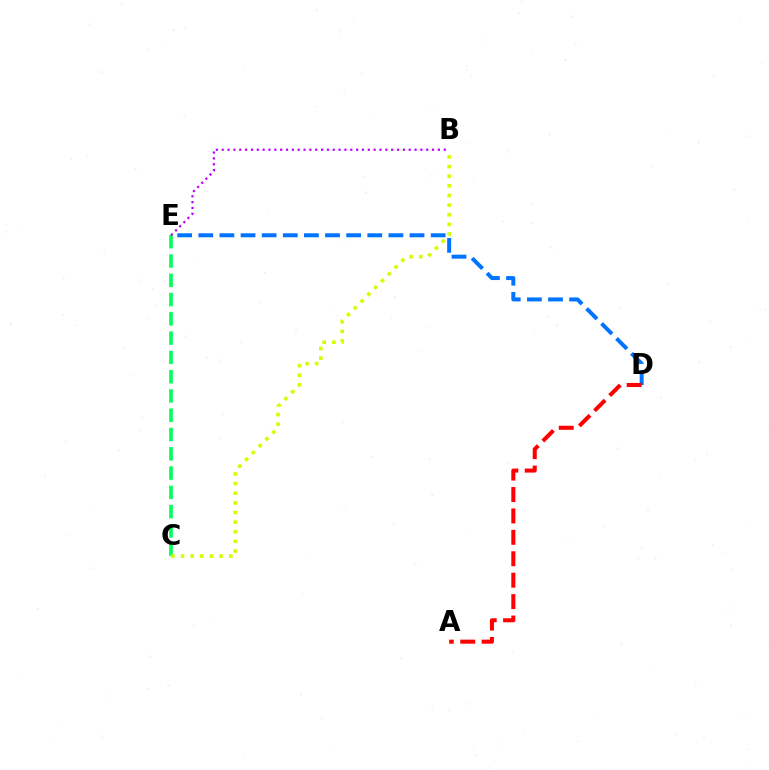{('D', 'E'): [{'color': '#0074ff', 'line_style': 'dashed', 'thickness': 2.87}], ('C', 'E'): [{'color': '#00ff5c', 'line_style': 'dashed', 'thickness': 2.62}], ('B', 'C'): [{'color': '#d1ff00', 'line_style': 'dotted', 'thickness': 2.62}], ('B', 'E'): [{'color': '#b900ff', 'line_style': 'dotted', 'thickness': 1.59}], ('A', 'D'): [{'color': '#ff0000', 'line_style': 'dashed', 'thickness': 2.91}]}